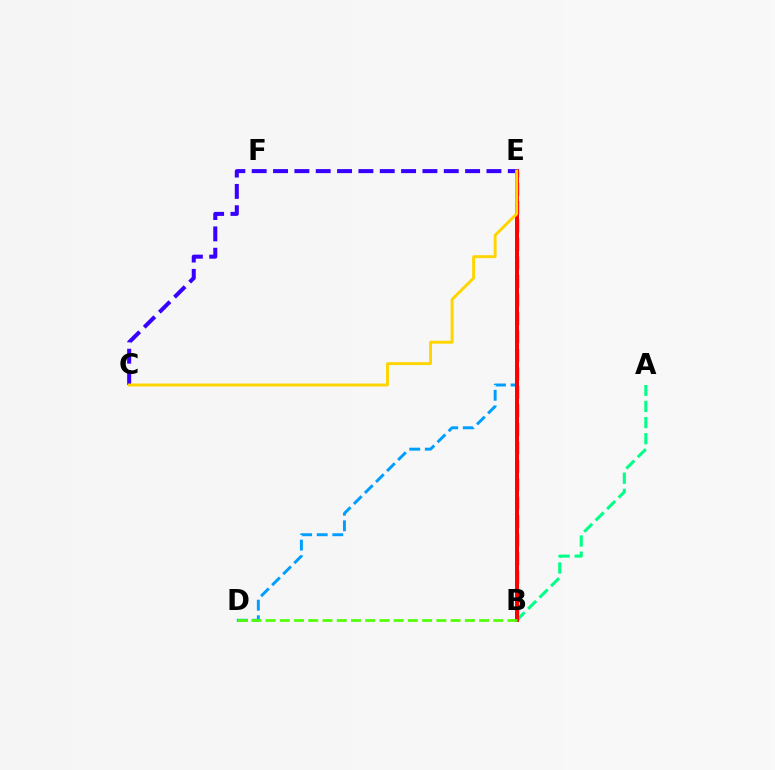{('D', 'E'): [{'color': '#009eff', 'line_style': 'dashed', 'thickness': 2.12}], ('A', 'B'): [{'color': '#00ff86', 'line_style': 'dashed', 'thickness': 2.19}], ('B', 'E'): [{'color': '#ff00ed', 'line_style': 'dashed', 'thickness': 2.51}, {'color': '#ff0000', 'line_style': 'solid', 'thickness': 2.87}], ('B', 'D'): [{'color': '#4fff00', 'line_style': 'dashed', 'thickness': 1.93}], ('C', 'E'): [{'color': '#3700ff', 'line_style': 'dashed', 'thickness': 2.9}, {'color': '#ffd500', 'line_style': 'solid', 'thickness': 2.11}]}